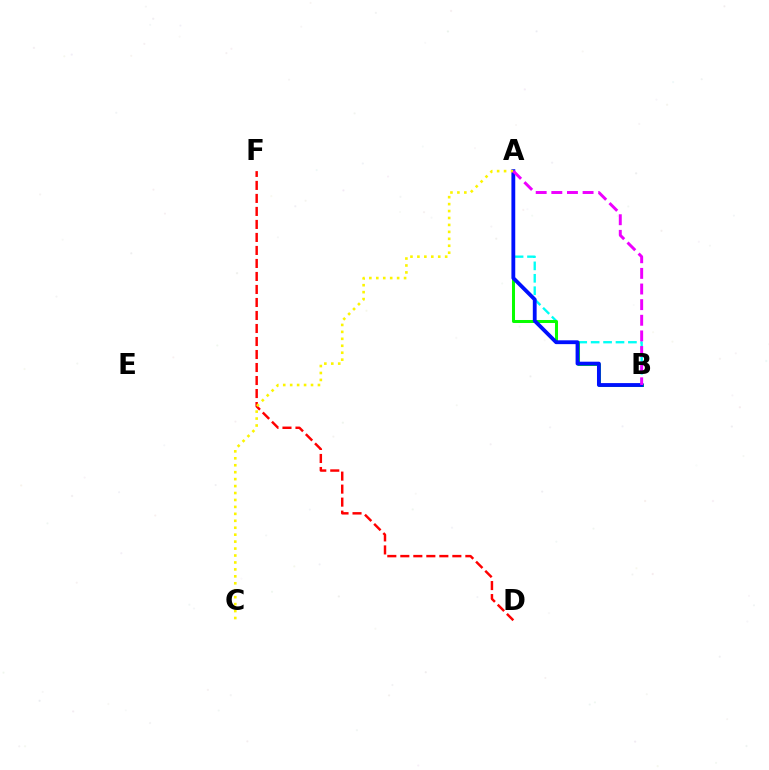{('A', 'B'): [{'color': '#00fff6', 'line_style': 'dashed', 'thickness': 1.69}, {'color': '#08ff00', 'line_style': 'solid', 'thickness': 2.17}, {'color': '#0010ff', 'line_style': 'solid', 'thickness': 2.75}, {'color': '#ee00ff', 'line_style': 'dashed', 'thickness': 2.12}], ('D', 'F'): [{'color': '#ff0000', 'line_style': 'dashed', 'thickness': 1.77}], ('A', 'C'): [{'color': '#fcf500', 'line_style': 'dotted', 'thickness': 1.89}]}